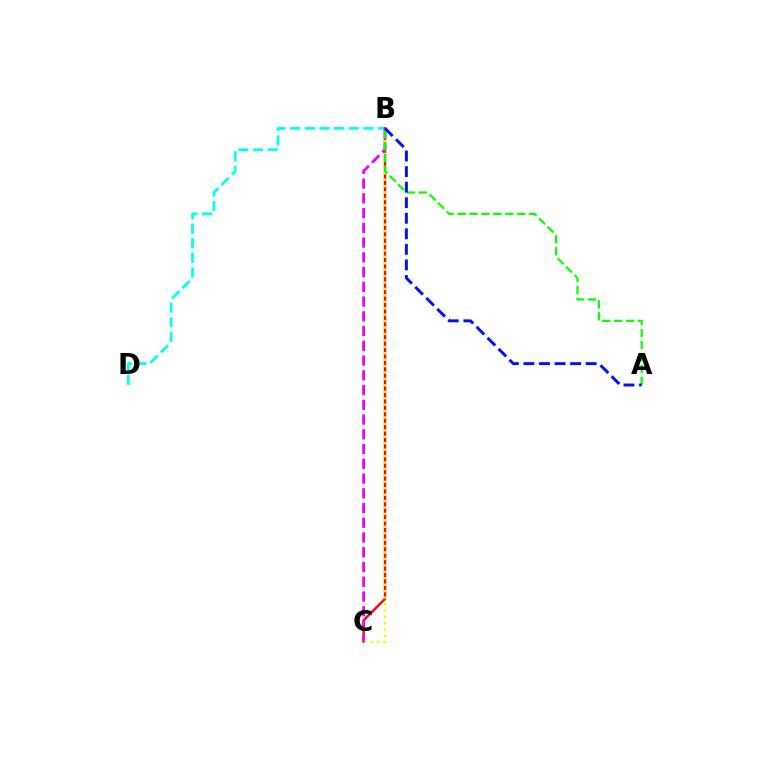{('B', 'D'): [{'color': '#00fff6', 'line_style': 'dashed', 'thickness': 1.99}], ('B', 'C'): [{'color': '#ff0000', 'line_style': 'solid', 'thickness': 1.71}, {'color': '#fcf500', 'line_style': 'dotted', 'thickness': 1.75}, {'color': '#ee00ff', 'line_style': 'dashed', 'thickness': 2.0}], ('A', 'B'): [{'color': '#08ff00', 'line_style': 'dashed', 'thickness': 1.62}, {'color': '#0010ff', 'line_style': 'dashed', 'thickness': 2.11}]}